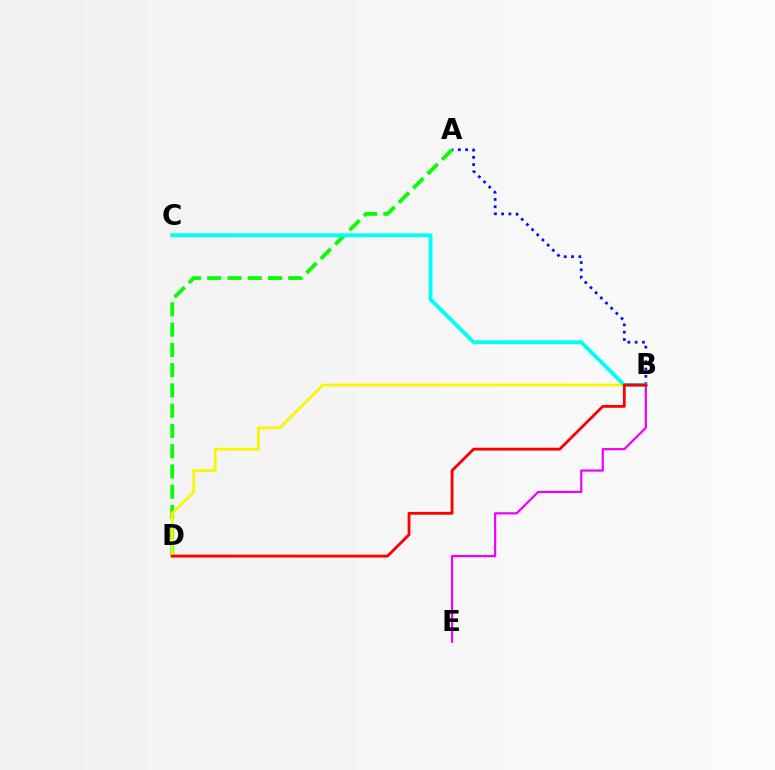{('A', 'B'): [{'color': '#0010ff', 'line_style': 'dotted', 'thickness': 1.98}], ('A', 'D'): [{'color': '#08ff00', 'line_style': 'dashed', 'thickness': 2.75}], ('B', 'D'): [{'color': '#fcf500', 'line_style': 'solid', 'thickness': 2.01}, {'color': '#ff0000', 'line_style': 'solid', 'thickness': 2.03}], ('B', 'C'): [{'color': '#00fff6', 'line_style': 'solid', 'thickness': 2.8}], ('B', 'E'): [{'color': '#ee00ff', 'line_style': 'solid', 'thickness': 1.6}]}